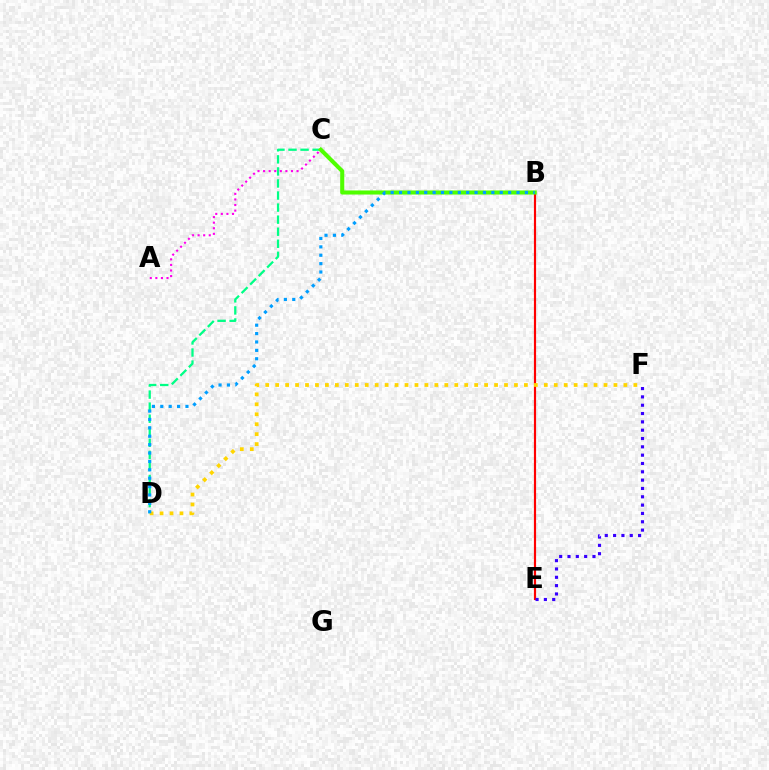{('C', 'D'): [{'color': '#00ff86', 'line_style': 'dashed', 'thickness': 1.64}], ('A', 'C'): [{'color': '#ff00ed', 'line_style': 'dotted', 'thickness': 1.52}], ('B', 'E'): [{'color': '#ff0000', 'line_style': 'solid', 'thickness': 1.56}], ('B', 'C'): [{'color': '#4fff00', 'line_style': 'solid', 'thickness': 2.93}], ('E', 'F'): [{'color': '#3700ff', 'line_style': 'dotted', 'thickness': 2.26}], ('D', 'F'): [{'color': '#ffd500', 'line_style': 'dotted', 'thickness': 2.7}], ('B', 'D'): [{'color': '#009eff', 'line_style': 'dotted', 'thickness': 2.28}]}